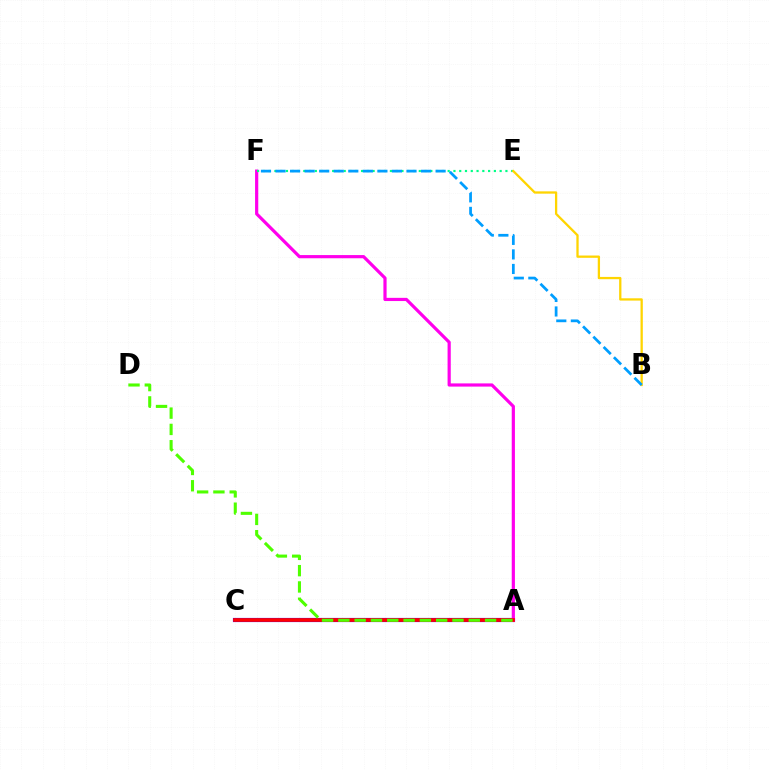{('A', 'C'): [{'color': '#3700ff', 'line_style': 'solid', 'thickness': 3.0}, {'color': '#ff0000', 'line_style': 'solid', 'thickness': 2.63}], ('A', 'F'): [{'color': '#ff00ed', 'line_style': 'solid', 'thickness': 2.3}], ('A', 'D'): [{'color': '#4fff00', 'line_style': 'dashed', 'thickness': 2.21}], ('E', 'F'): [{'color': '#00ff86', 'line_style': 'dotted', 'thickness': 1.57}], ('B', 'E'): [{'color': '#ffd500', 'line_style': 'solid', 'thickness': 1.65}], ('B', 'F'): [{'color': '#009eff', 'line_style': 'dashed', 'thickness': 1.98}]}